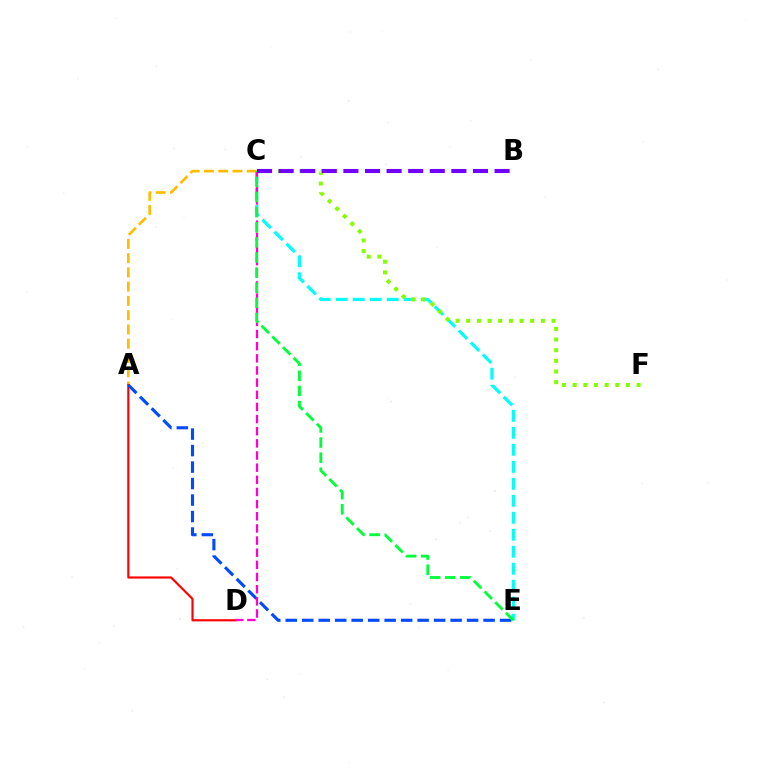{('A', 'C'): [{'color': '#ffbd00', 'line_style': 'dashed', 'thickness': 1.94}], ('C', 'E'): [{'color': '#00fff6', 'line_style': 'dashed', 'thickness': 2.31}, {'color': '#00ff39', 'line_style': 'dashed', 'thickness': 2.05}], ('C', 'F'): [{'color': '#84ff00', 'line_style': 'dotted', 'thickness': 2.9}], ('A', 'D'): [{'color': '#ff0000', 'line_style': 'solid', 'thickness': 1.55}], ('A', 'E'): [{'color': '#004bff', 'line_style': 'dashed', 'thickness': 2.24}], ('C', 'D'): [{'color': '#ff00cf', 'line_style': 'dashed', 'thickness': 1.65}], ('B', 'C'): [{'color': '#7200ff', 'line_style': 'dashed', 'thickness': 2.93}]}